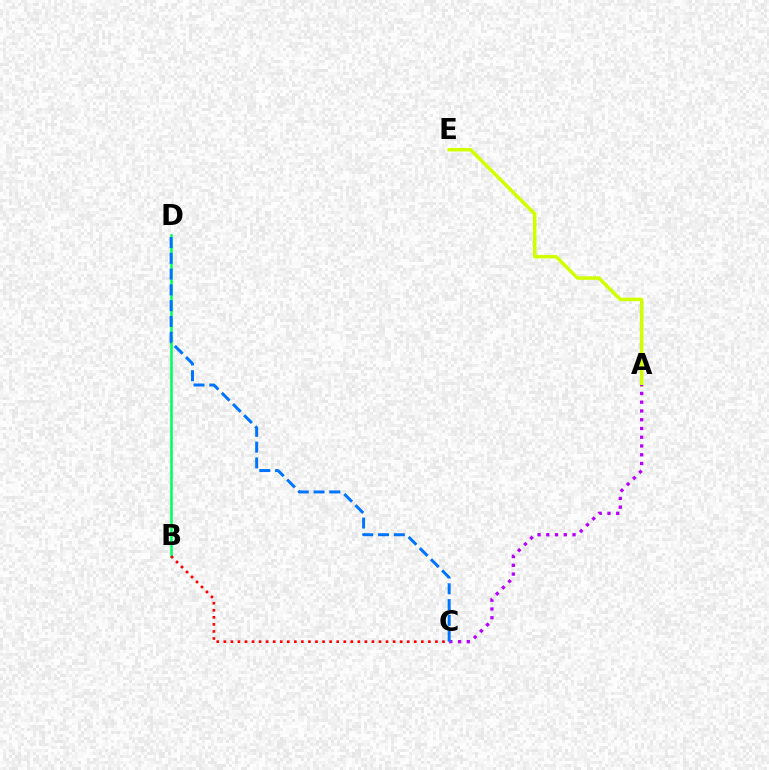{('A', 'E'): [{'color': '#d1ff00', 'line_style': 'solid', 'thickness': 2.52}], ('B', 'D'): [{'color': '#00ff5c', 'line_style': 'solid', 'thickness': 1.85}], ('A', 'C'): [{'color': '#b900ff', 'line_style': 'dotted', 'thickness': 2.38}], ('C', 'D'): [{'color': '#0074ff', 'line_style': 'dashed', 'thickness': 2.14}], ('B', 'C'): [{'color': '#ff0000', 'line_style': 'dotted', 'thickness': 1.92}]}